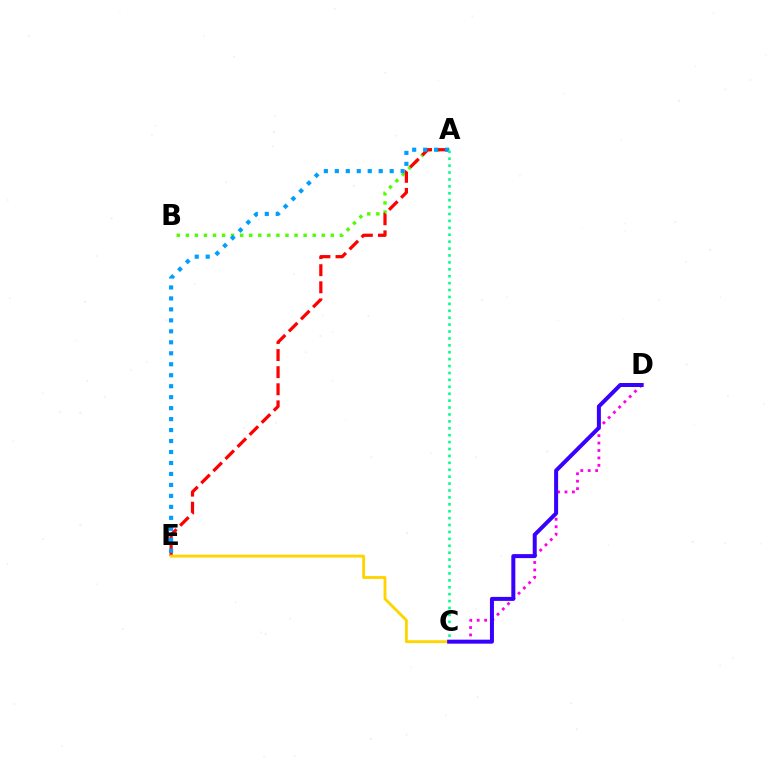{('A', 'B'): [{'color': '#4fff00', 'line_style': 'dotted', 'thickness': 2.46}], ('A', 'E'): [{'color': '#ff0000', 'line_style': 'dashed', 'thickness': 2.32}, {'color': '#009eff', 'line_style': 'dotted', 'thickness': 2.98}], ('C', 'D'): [{'color': '#ff00ed', 'line_style': 'dotted', 'thickness': 2.02}, {'color': '#3700ff', 'line_style': 'solid', 'thickness': 2.87}], ('C', 'E'): [{'color': '#ffd500', 'line_style': 'solid', 'thickness': 2.07}], ('A', 'C'): [{'color': '#00ff86', 'line_style': 'dotted', 'thickness': 1.88}]}